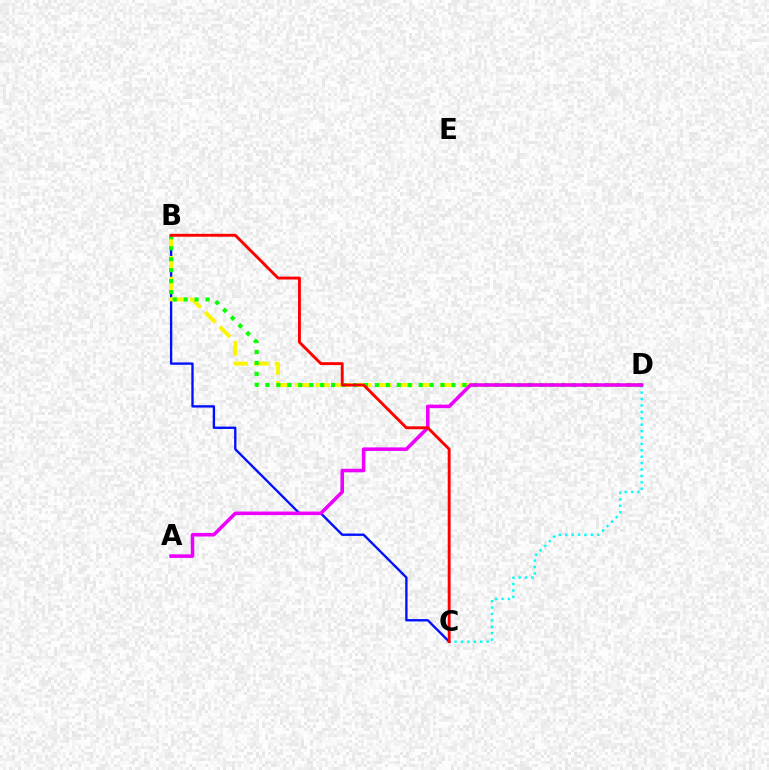{('C', 'D'): [{'color': '#00fff6', 'line_style': 'dotted', 'thickness': 1.74}], ('B', 'C'): [{'color': '#0010ff', 'line_style': 'solid', 'thickness': 1.69}, {'color': '#ff0000', 'line_style': 'solid', 'thickness': 2.08}], ('B', 'D'): [{'color': '#fcf500', 'line_style': 'dashed', 'thickness': 2.81}, {'color': '#08ff00', 'line_style': 'dotted', 'thickness': 2.97}], ('A', 'D'): [{'color': '#ee00ff', 'line_style': 'solid', 'thickness': 2.56}]}